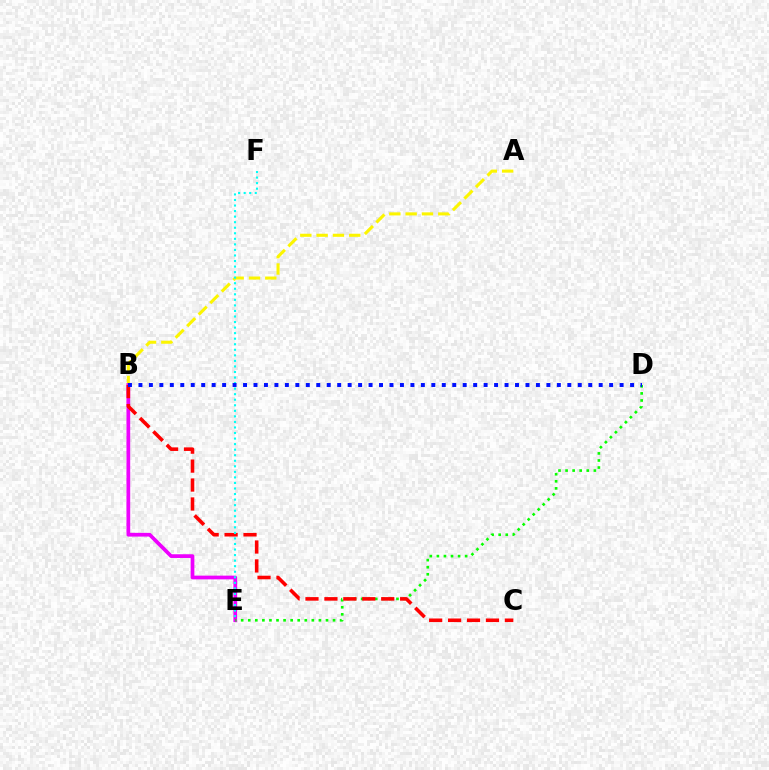{('A', 'B'): [{'color': '#fcf500', 'line_style': 'dashed', 'thickness': 2.22}], ('B', 'E'): [{'color': '#ee00ff', 'line_style': 'solid', 'thickness': 2.68}], ('D', 'E'): [{'color': '#08ff00', 'line_style': 'dotted', 'thickness': 1.92}], ('B', 'C'): [{'color': '#ff0000', 'line_style': 'dashed', 'thickness': 2.57}], ('E', 'F'): [{'color': '#00fff6', 'line_style': 'dotted', 'thickness': 1.51}], ('B', 'D'): [{'color': '#0010ff', 'line_style': 'dotted', 'thickness': 2.84}]}